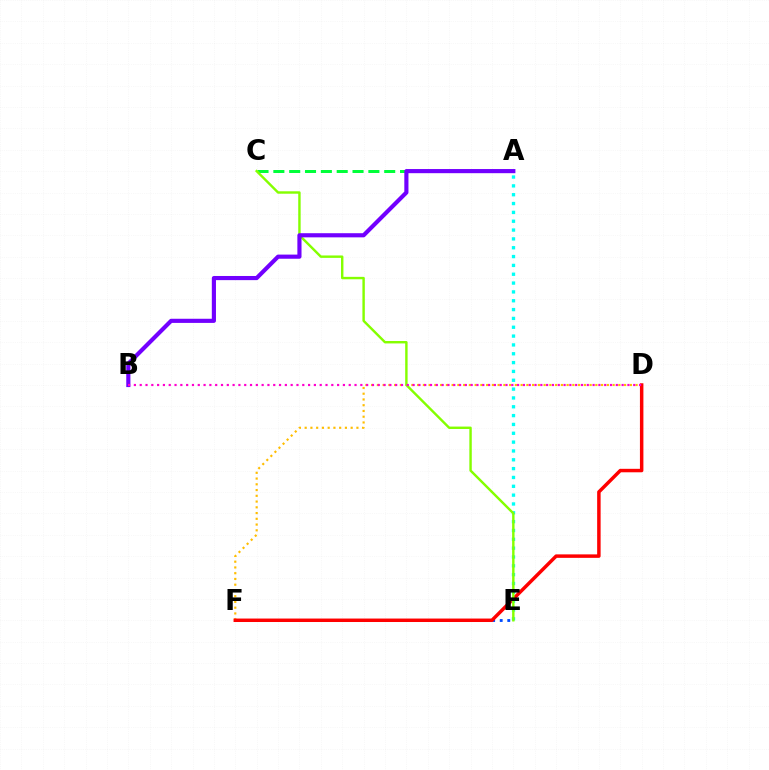{('D', 'F'): [{'color': '#ffbd00', 'line_style': 'dotted', 'thickness': 1.56}, {'color': '#ff0000', 'line_style': 'solid', 'thickness': 2.5}], ('A', 'C'): [{'color': '#00ff39', 'line_style': 'dashed', 'thickness': 2.15}], ('E', 'F'): [{'color': '#004bff', 'line_style': 'dotted', 'thickness': 2.05}], ('A', 'E'): [{'color': '#00fff6', 'line_style': 'dotted', 'thickness': 2.4}], ('C', 'E'): [{'color': '#84ff00', 'line_style': 'solid', 'thickness': 1.74}], ('A', 'B'): [{'color': '#7200ff', 'line_style': 'solid', 'thickness': 2.98}], ('B', 'D'): [{'color': '#ff00cf', 'line_style': 'dotted', 'thickness': 1.58}]}